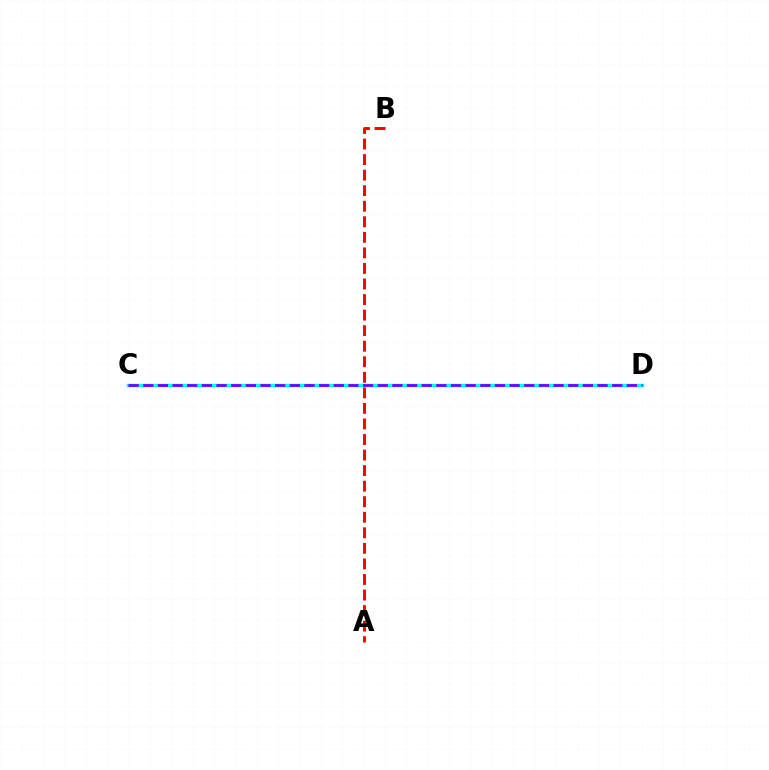{('A', 'B'): [{'color': '#ff0000', 'line_style': 'dashed', 'thickness': 2.11}], ('C', 'D'): [{'color': '#84ff00', 'line_style': 'dashed', 'thickness': 2.02}, {'color': '#00fff6', 'line_style': 'solid', 'thickness': 2.47}, {'color': '#7200ff', 'line_style': 'dashed', 'thickness': 1.99}]}